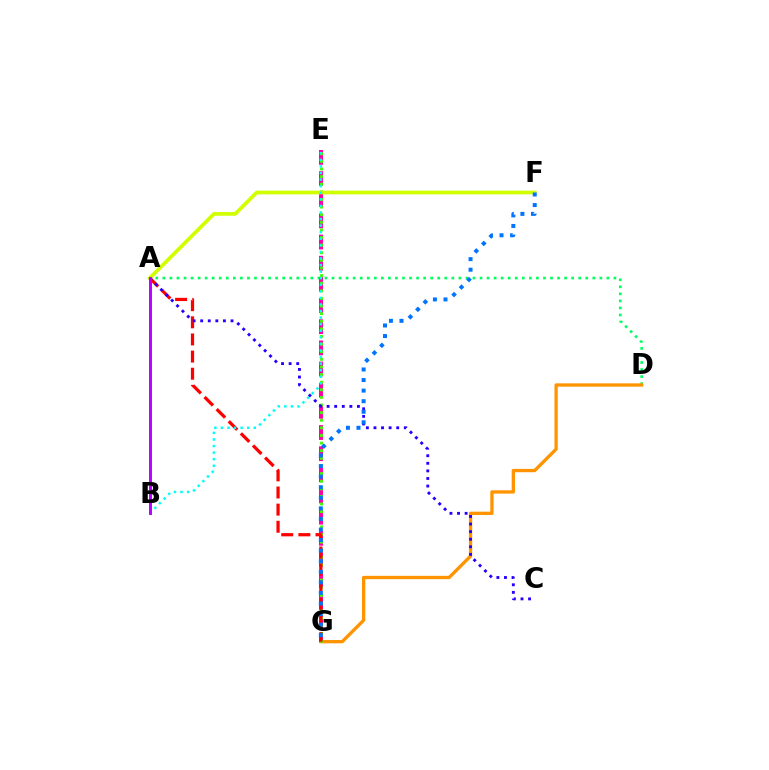{('A', 'D'): [{'color': '#00ff5c', 'line_style': 'dotted', 'thickness': 1.91}], ('D', 'G'): [{'color': '#ff9400', 'line_style': 'solid', 'thickness': 2.38}], ('E', 'G'): [{'color': '#ff00ac', 'line_style': 'dashed', 'thickness': 2.88}, {'color': '#3dff00', 'line_style': 'dotted', 'thickness': 2.07}], ('A', 'G'): [{'color': '#ff0000', 'line_style': 'dashed', 'thickness': 2.33}], ('A', 'F'): [{'color': '#d1ff00', 'line_style': 'solid', 'thickness': 2.69}], ('B', 'E'): [{'color': '#00fff6', 'line_style': 'dotted', 'thickness': 1.79}], ('A', 'C'): [{'color': '#2500ff', 'line_style': 'dotted', 'thickness': 2.06}], ('F', 'G'): [{'color': '#0074ff', 'line_style': 'dotted', 'thickness': 2.87}], ('A', 'B'): [{'color': '#b900ff', 'line_style': 'solid', 'thickness': 2.12}]}